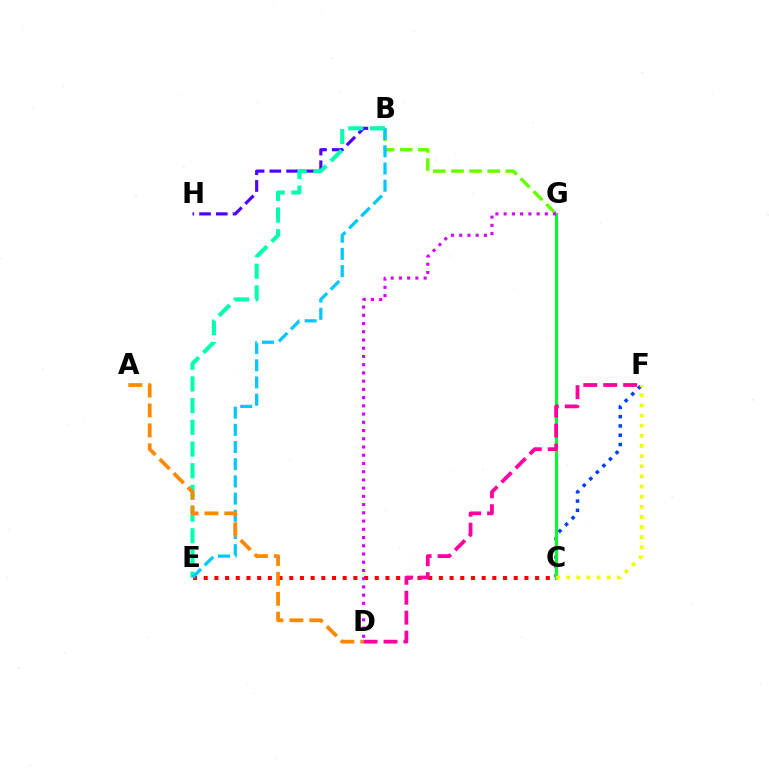{('B', 'G'): [{'color': '#66ff00', 'line_style': 'dashed', 'thickness': 2.47}], ('C', 'F'): [{'color': '#003fff', 'line_style': 'dotted', 'thickness': 2.52}, {'color': '#eeff00', 'line_style': 'dotted', 'thickness': 2.75}], ('C', 'E'): [{'color': '#ff0000', 'line_style': 'dotted', 'thickness': 2.9}], ('B', 'H'): [{'color': '#4f00ff', 'line_style': 'dashed', 'thickness': 2.28}], ('C', 'G'): [{'color': '#00ff27', 'line_style': 'solid', 'thickness': 2.22}], ('B', 'E'): [{'color': '#00ffaf', 'line_style': 'dashed', 'thickness': 2.95}, {'color': '#00c7ff', 'line_style': 'dashed', 'thickness': 2.34}], ('A', 'D'): [{'color': '#ff8800', 'line_style': 'dashed', 'thickness': 2.71}], ('D', 'G'): [{'color': '#d600ff', 'line_style': 'dotted', 'thickness': 2.24}], ('D', 'F'): [{'color': '#ff00a0', 'line_style': 'dashed', 'thickness': 2.71}]}